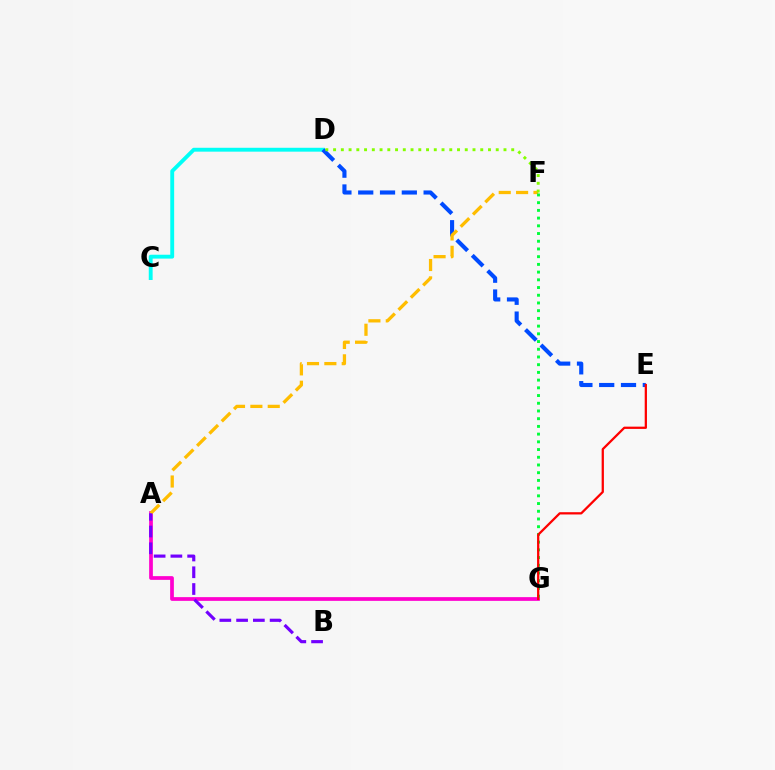{('C', 'D'): [{'color': '#00fff6', 'line_style': 'solid', 'thickness': 2.79}], ('A', 'G'): [{'color': '#ff00cf', 'line_style': 'solid', 'thickness': 2.68}], ('D', 'E'): [{'color': '#004bff', 'line_style': 'dashed', 'thickness': 2.96}], ('A', 'F'): [{'color': '#ffbd00', 'line_style': 'dashed', 'thickness': 2.36}], ('A', 'B'): [{'color': '#7200ff', 'line_style': 'dashed', 'thickness': 2.28}], ('D', 'F'): [{'color': '#84ff00', 'line_style': 'dotted', 'thickness': 2.1}], ('F', 'G'): [{'color': '#00ff39', 'line_style': 'dotted', 'thickness': 2.1}], ('E', 'G'): [{'color': '#ff0000', 'line_style': 'solid', 'thickness': 1.63}]}